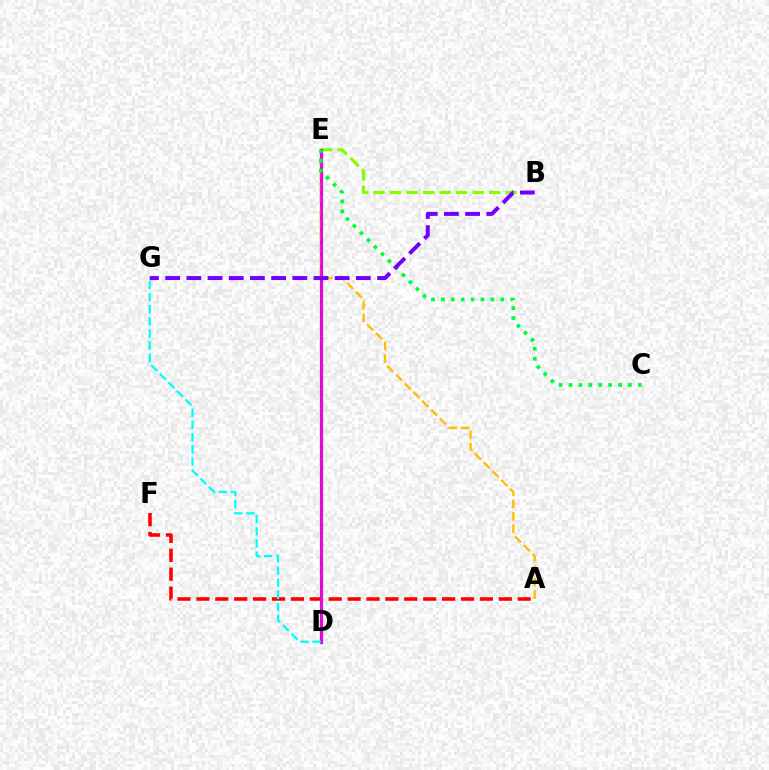{('B', 'E'): [{'color': '#84ff00', 'line_style': 'dashed', 'thickness': 2.25}], ('D', 'E'): [{'color': '#004bff', 'line_style': 'solid', 'thickness': 2.29}, {'color': '#ff00cf', 'line_style': 'solid', 'thickness': 1.9}], ('A', 'E'): [{'color': '#ffbd00', 'line_style': 'dashed', 'thickness': 1.69}], ('A', 'F'): [{'color': '#ff0000', 'line_style': 'dashed', 'thickness': 2.57}], ('C', 'E'): [{'color': '#00ff39', 'line_style': 'dotted', 'thickness': 2.69}], ('B', 'G'): [{'color': '#7200ff', 'line_style': 'dashed', 'thickness': 2.88}], ('D', 'G'): [{'color': '#00fff6', 'line_style': 'dashed', 'thickness': 1.65}]}